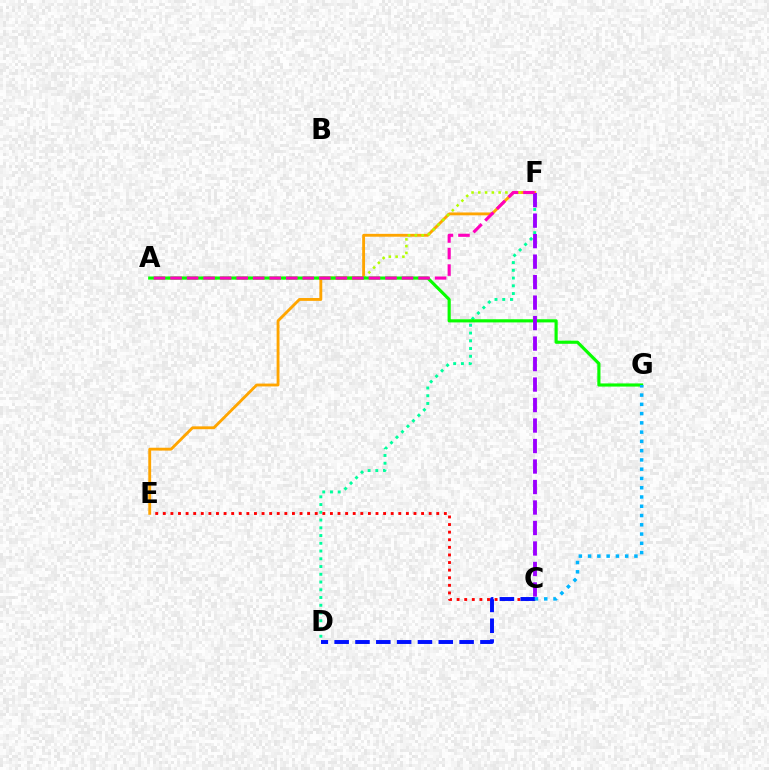{('D', 'F'): [{'color': '#00ff9d', 'line_style': 'dotted', 'thickness': 2.1}], ('E', 'F'): [{'color': '#ffa500', 'line_style': 'solid', 'thickness': 2.06}], ('A', 'F'): [{'color': '#b3ff00', 'line_style': 'dotted', 'thickness': 1.84}, {'color': '#ff00bd', 'line_style': 'dashed', 'thickness': 2.25}], ('A', 'G'): [{'color': '#08ff00', 'line_style': 'solid', 'thickness': 2.27}], ('C', 'E'): [{'color': '#ff0000', 'line_style': 'dotted', 'thickness': 2.06}], ('C', 'F'): [{'color': '#9b00ff', 'line_style': 'dashed', 'thickness': 2.78}], ('C', 'D'): [{'color': '#0010ff', 'line_style': 'dashed', 'thickness': 2.83}], ('C', 'G'): [{'color': '#00b5ff', 'line_style': 'dotted', 'thickness': 2.52}]}